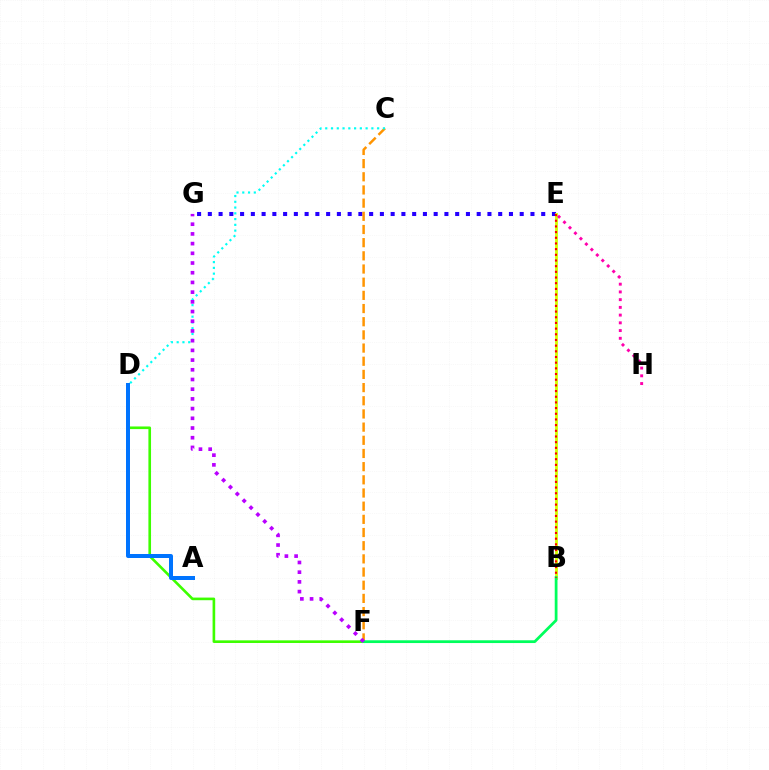{('D', 'F'): [{'color': '#3dff00', 'line_style': 'solid', 'thickness': 1.9}], ('E', 'G'): [{'color': '#2500ff', 'line_style': 'dotted', 'thickness': 2.92}], ('C', 'F'): [{'color': '#ff9400', 'line_style': 'dashed', 'thickness': 1.79}], ('A', 'D'): [{'color': '#0074ff', 'line_style': 'solid', 'thickness': 2.88}], ('B', 'E'): [{'color': '#d1ff00', 'line_style': 'solid', 'thickness': 2.04}, {'color': '#ff0000', 'line_style': 'dotted', 'thickness': 1.54}], ('E', 'H'): [{'color': '#ff00ac', 'line_style': 'dotted', 'thickness': 2.1}], ('B', 'F'): [{'color': '#00ff5c', 'line_style': 'solid', 'thickness': 1.99}], ('C', 'D'): [{'color': '#00fff6', 'line_style': 'dotted', 'thickness': 1.57}], ('F', 'G'): [{'color': '#b900ff', 'line_style': 'dotted', 'thickness': 2.64}]}